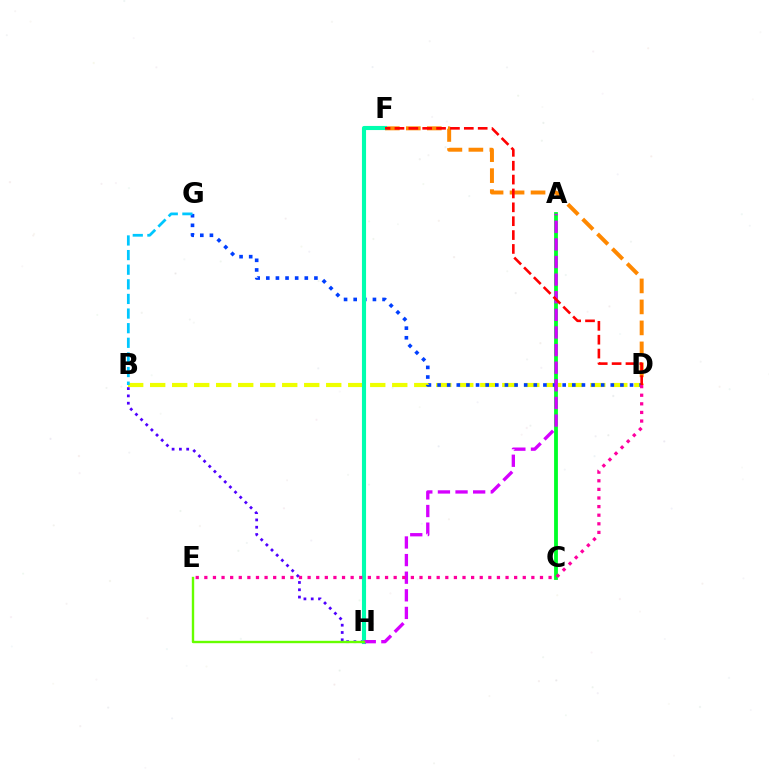{('B', 'D'): [{'color': '#eeff00', 'line_style': 'dashed', 'thickness': 2.99}], ('A', 'C'): [{'color': '#00ff27', 'line_style': 'solid', 'thickness': 2.75}], ('D', 'F'): [{'color': '#ff8800', 'line_style': 'dashed', 'thickness': 2.85}, {'color': '#ff0000', 'line_style': 'dashed', 'thickness': 1.88}], ('B', 'H'): [{'color': '#4f00ff', 'line_style': 'dotted', 'thickness': 1.98}], ('D', 'G'): [{'color': '#003fff', 'line_style': 'dotted', 'thickness': 2.61}], ('F', 'H'): [{'color': '#00ffaf', 'line_style': 'solid', 'thickness': 2.96}], ('A', 'H'): [{'color': '#d600ff', 'line_style': 'dashed', 'thickness': 2.39}], ('E', 'H'): [{'color': '#66ff00', 'line_style': 'solid', 'thickness': 1.72}], ('B', 'G'): [{'color': '#00c7ff', 'line_style': 'dashed', 'thickness': 1.99}], ('D', 'E'): [{'color': '#ff00a0', 'line_style': 'dotted', 'thickness': 2.34}]}